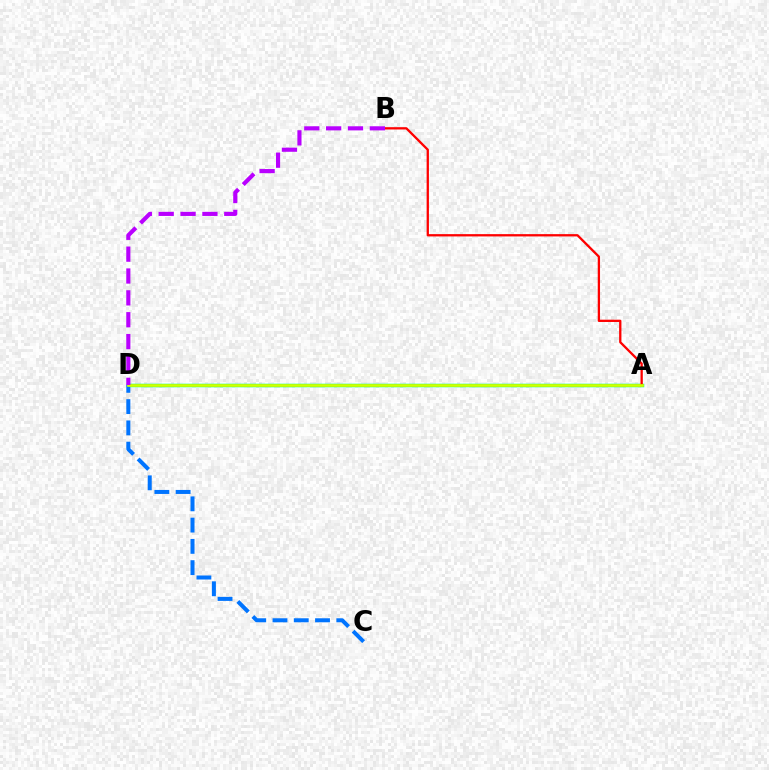{('A', 'D'): [{'color': '#00ff5c', 'line_style': 'solid', 'thickness': 2.51}, {'color': '#d1ff00', 'line_style': 'solid', 'thickness': 1.94}], ('A', 'B'): [{'color': '#ff0000', 'line_style': 'solid', 'thickness': 1.65}], ('C', 'D'): [{'color': '#0074ff', 'line_style': 'dashed', 'thickness': 2.89}], ('B', 'D'): [{'color': '#b900ff', 'line_style': 'dashed', 'thickness': 2.97}]}